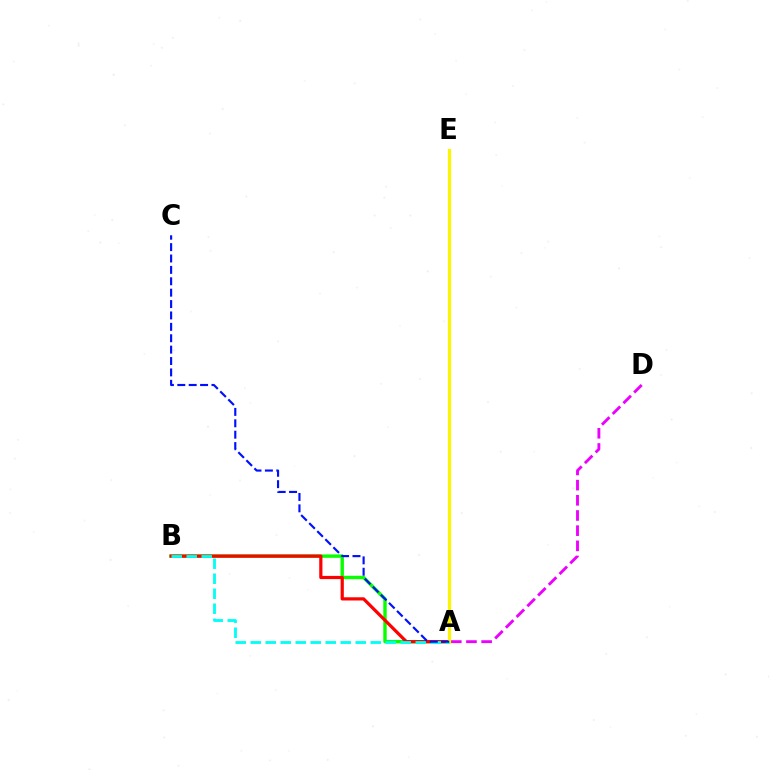{('A', 'B'): [{'color': '#08ff00', 'line_style': 'solid', 'thickness': 2.45}, {'color': '#ff0000', 'line_style': 'solid', 'thickness': 2.31}, {'color': '#00fff6', 'line_style': 'dashed', 'thickness': 2.04}], ('A', 'D'): [{'color': '#ee00ff', 'line_style': 'dashed', 'thickness': 2.06}], ('A', 'E'): [{'color': '#fcf500', 'line_style': 'solid', 'thickness': 2.31}], ('A', 'C'): [{'color': '#0010ff', 'line_style': 'dashed', 'thickness': 1.55}]}